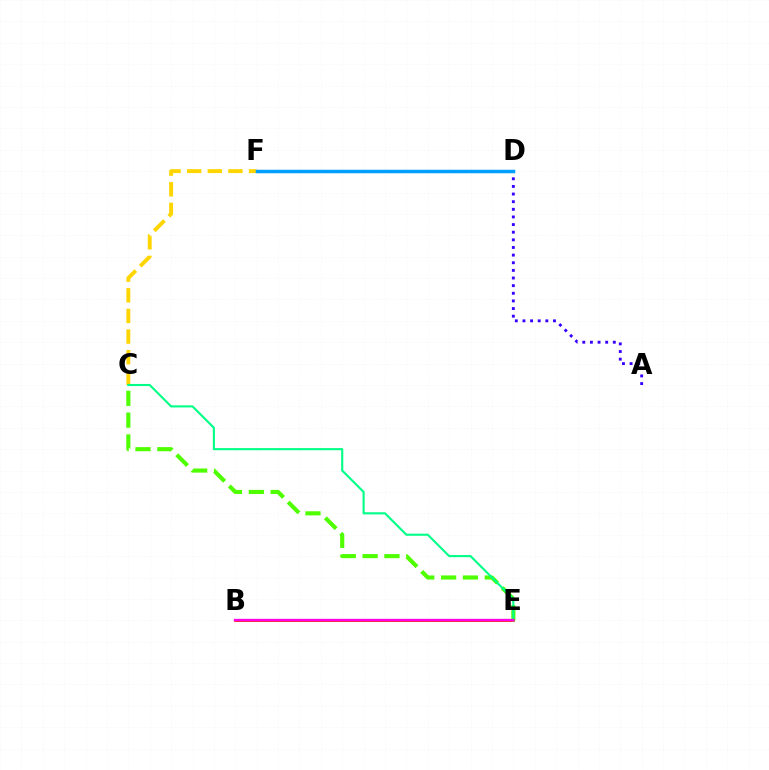{('C', 'F'): [{'color': '#ffd500', 'line_style': 'dashed', 'thickness': 2.8}], ('A', 'D'): [{'color': '#3700ff', 'line_style': 'dotted', 'thickness': 2.07}], ('C', 'E'): [{'color': '#4fff00', 'line_style': 'dashed', 'thickness': 2.97}, {'color': '#00ff86', 'line_style': 'solid', 'thickness': 1.52}], ('B', 'E'): [{'color': '#ff0000', 'line_style': 'solid', 'thickness': 1.89}, {'color': '#ff00ed', 'line_style': 'solid', 'thickness': 1.68}], ('D', 'F'): [{'color': '#009eff', 'line_style': 'solid', 'thickness': 2.52}]}